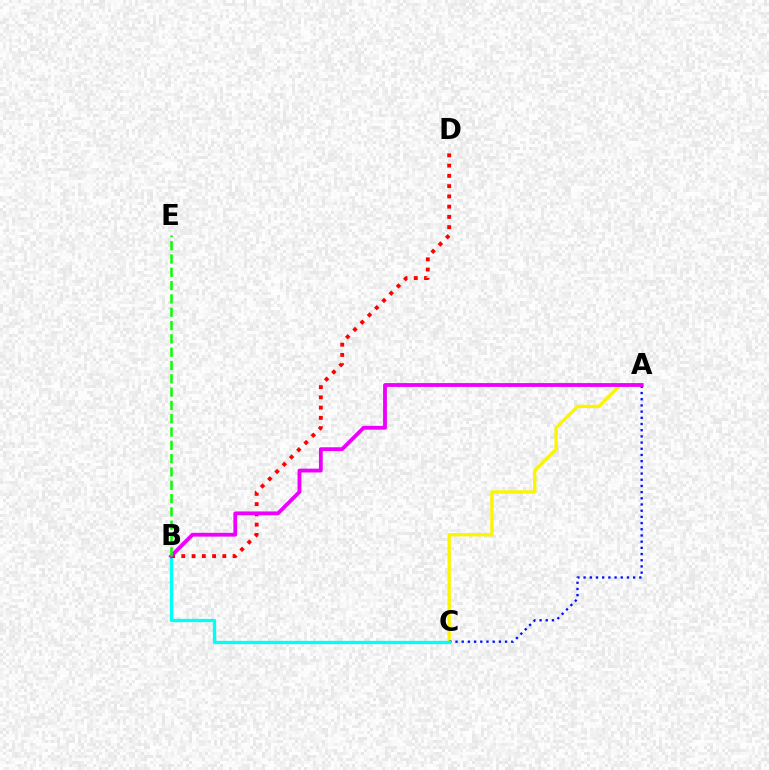{('A', 'C'): [{'color': '#fcf500', 'line_style': 'solid', 'thickness': 2.39}, {'color': '#0010ff', 'line_style': 'dotted', 'thickness': 1.68}], ('B', 'C'): [{'color': '#00fff6', 'line_style': 'solid', 'thickness': 2.39}], ('B', 'D'): [{'color': '#ff0000', 'line_style': 'dotted', 'thickness': 2.79}], ('A', 'B'): [{'color': '#ee00ff', 'line_style': 'solid', 'thickness': 2.75}], ('B', 'E'): [{'color': '#08ff00', 'line_style': 'dashed', 'thickness': 1.81}]}